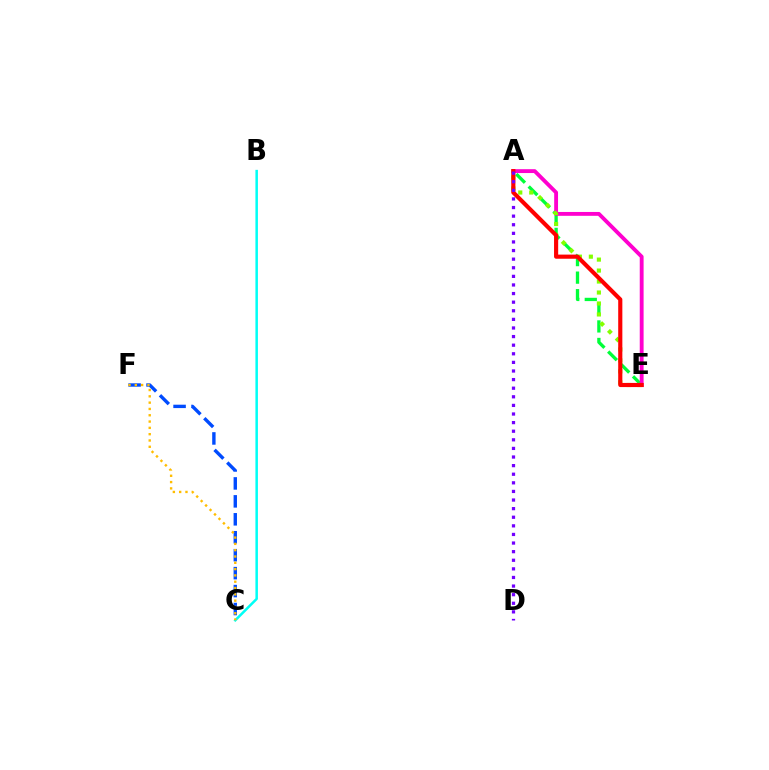{('A', 'E'): [{'color': '#00ff39', 'line_style': 'dashed', 'thickness': 2.38}, {'color': '#ff00cf', 'line_style': 'solid', 'thickness': 2.78}, {'color': '#84ff00', 'line_style': 'dotted', 'thickness': 2.98}, {'color': '#ff0000', 'line_style': 'solid', 'thickness': 2.98}], ('B', 'C'): [{'color': '#00fff6', 'line_style': 'solid', 'thickness': 1.81}], ('C', 'F'): [{'color': '#004bff', 'line_style': 'dashed', 'thickness': 2.44}, {'color': '#ffbd00', 'line_style': 'dotted', 'thickness': 1.71}], ('A', 'D'): [{'color': '#7200ff', 'line_style': 'dotted', 'thickness': 2.34}]}